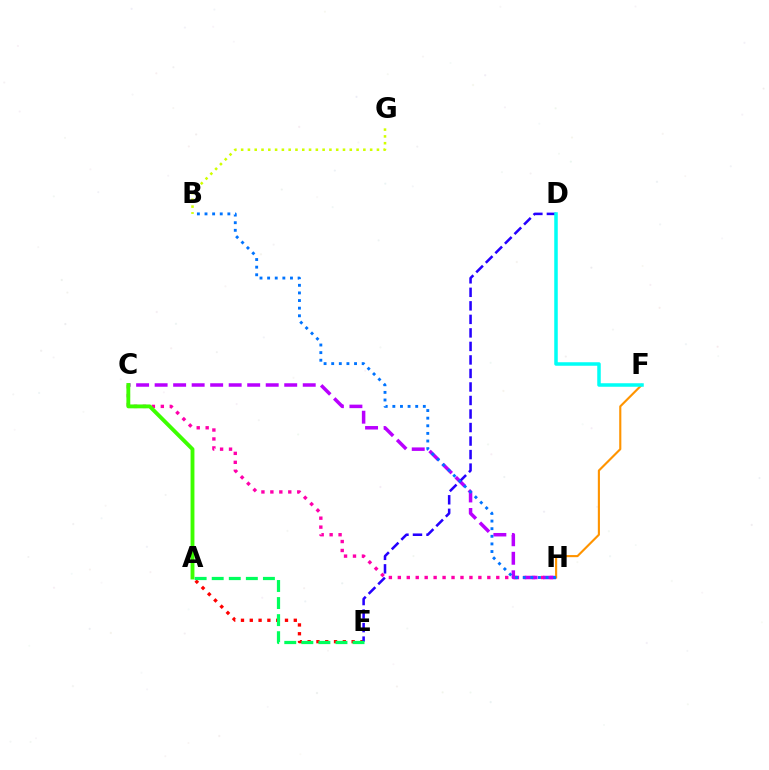{('C', 'H'): [{'color': '#ff00ac', 'line_style': 'dotted', 'thickness': 2.43}, {'color': '#b900ff', 'line_style': 'dashed', 'thickness': 2.52}], ('F', 'H'): [{'color': '#ff9400', 'line_style': 'solid', 'thickness': 1.53}], ('A', 'E'): [{'color': '#ff0000', 'line_style': 'dotted', 'thickness': 2.39}, {'color': '#00ff5c', 'line_style': 'dashed', 'thickness': 2.32}], ('A', 'C'): [{'color': '#3dff00', 'line_style': 'solid', 'thickness': 2.78}], ('D', 'E'): [{'color': '#2500ff', 'line_style': 'dashed', 'thickness': 1.84}], ('D', 'F'): [{'color': '#00fff6', 'line_style': 'solid', 'thickness': 2.53}], ('B', 'H'): [{'color': '#0074ff', 'line_style': 'dotted', 'thickness': 2.07}], ('B', 'G'): [{'color': '#d1ff00', 'line_style': 'dotted', 'thickness': 1.84}]}